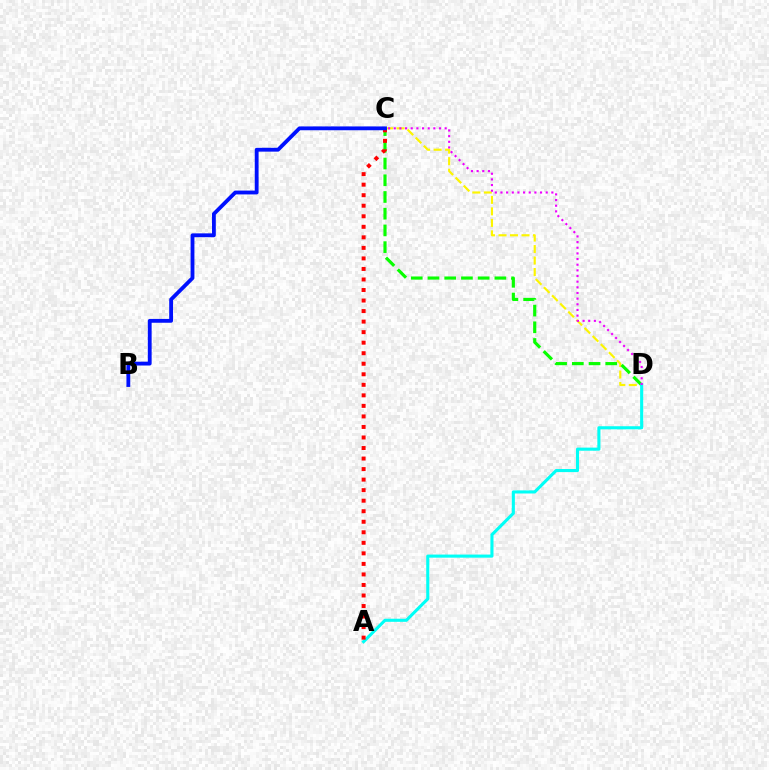{('C', 'D'): [{'color': '#fcf500', 'line_style': 'dashed', 'thickness': 1.56}, {'color': '#08ff00', 'line_style': 'dashed', 'thickness': 2.27}, {'color': '#ee00ff', 'line_style': 'dotted', 'thickness': 1.54}], ('A', 'D'): [{'color': '#00fff6', 'line_style': 'solid', 'thickness': 2.23}], ('A', 'C'): [{'color': '#ff0000', 'line_style': 'dotted', 'thickness': 2.86}], ('B', 'C'): [{'color': '#0010ff', 'line_style': 'solid', 'thickness': 2.75}]}